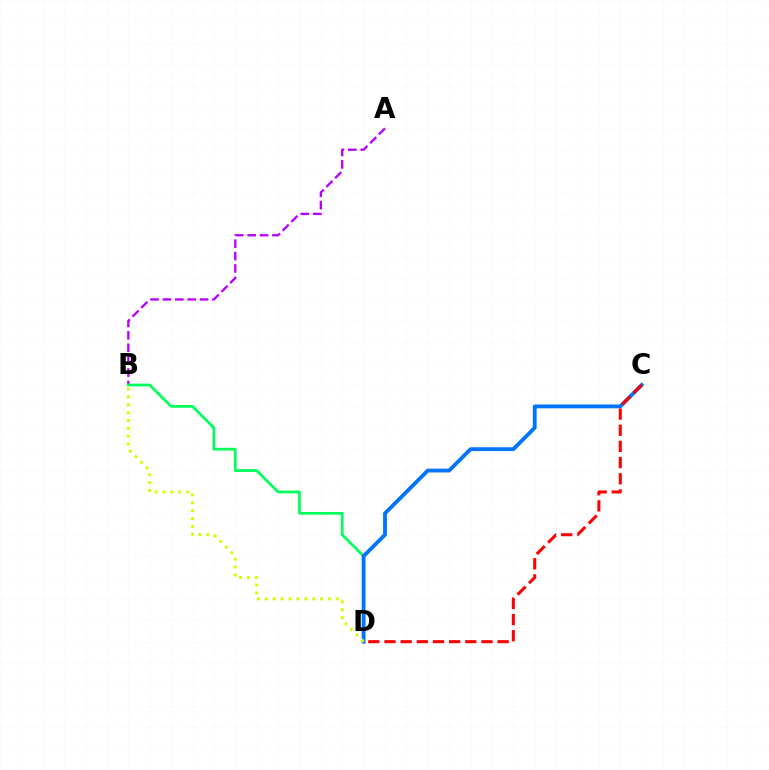{('A', 'B'): [{'color': '#b900ff', 'line_style': 'dashed', 'thickness': 1.68}], ('B', 'D'): [{'color': '#00ff5c', 'line_style': 'solid', 'thickness': 1.98}, {'color': '#d1ff00', 'line_style': 'dotted', 'thickness': 2.14}], ('C', 'D'): [{'color': '#0074ff', 'line_style': 'solid', 'thickness': 2.76}, {'color': '#ff0000', 'line_style': 'dashed', 'thickness': 2.2}]}